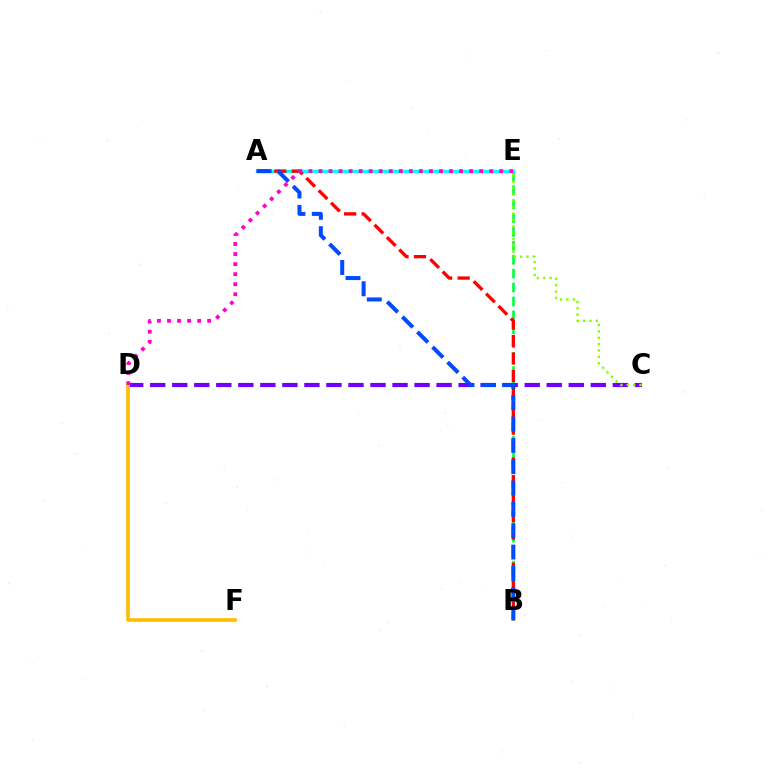{('B', 'E'): [{'color': '#00ff39', 'line_style': 'dashed', 'thickness': 1.89}], ('A', 'E'): [{'color': '#00fff6', 'line_style': 'solid', 'thickness': 2.47}], ('A', 'B'): [{'color': '#ff0000', 'line_style': 'dashed', 'thickness': 2.38}, {'color': '#004bff', 'line_style': 'dashed', 'thickness': 2.9}], ('C', 'D'): [{'color': '#7200ff', 'line_style': 'dashed', 'thickness': 2.99}], ('C', 'E'): [{'color': '#84ff00', 'line_style': 'dotted', 'thickness': 1.73}], ('D', 'F'): [{'color': '#ffbd00', 'line_style': 'solid', 'thickness': 2.61}], ('D', 'E'): [{'color': '#ff00cf', 'line_style': 'dotted', 'thickness': 2.73}]}